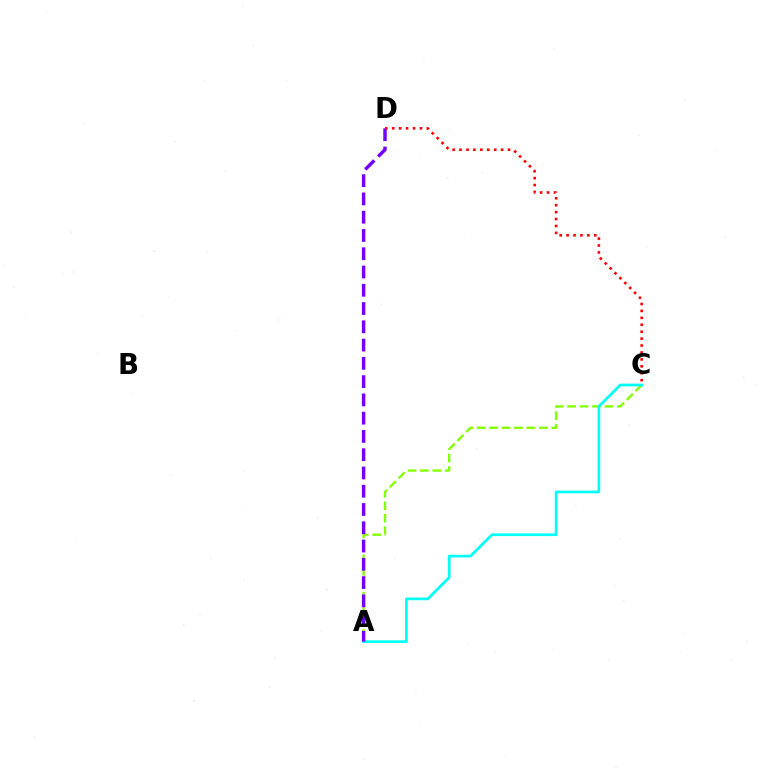{('A', 'C'): [{'color': '#84ff00', 'line_style': 'dashed', 'thickness': 1.69}, {'color': '#00fff6', 'line_style': 'solid', 'thickness': 1.95}], ('A', 'D'): [{'color': '#7200ff', 'line_style': 'dashed', 'thickness': 2.48}], ('C', 'D'): [{'color': '#ff0000', 'line_style': 'dotted', 'thickness': 1.88}]}